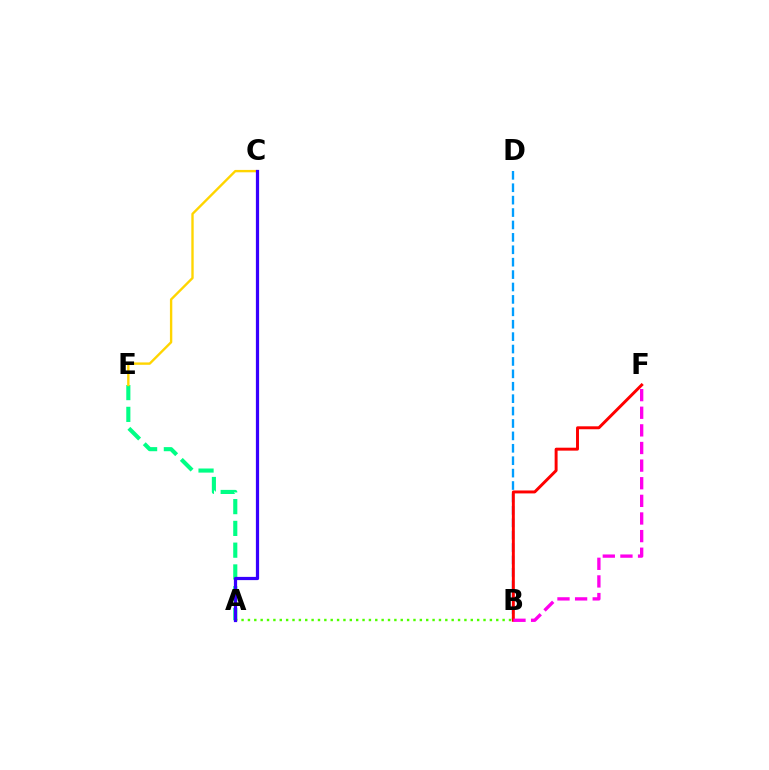{('A', 'E'): [{'color': '#00ff86', 'line_style': 'dashed', 'thickness': 2.96}], ('B', 'D'): [{'color': '#009eff', 'line_style': 'dashed', 'thickness': 1.69}], ('B', 'F'): [{'color': '#ff0000', 'line_style': 'solid', 'thickness': 2.12}, {'color': '#ff00ed', 'line_style': 'dashed', 'thickness': 2.39}], ('C', 'E'): [{'color': '#ffd500', 'line_style': 'solid', 'thickness': 1.71}], ('A', 'B'): [{'color': '#4fff00', 'line_style': 'dotted', 'thickness': 1.73}], ('A', 'C'): [{'color': '#3700ff', 'line_style': 'solid', 'thickness': 2.32}]}